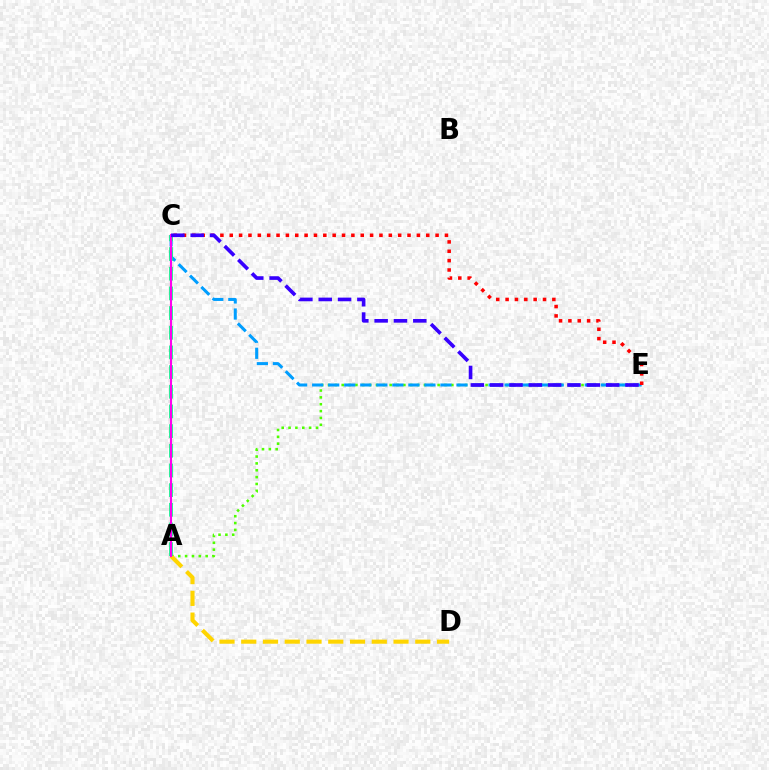{('A', 'E'): [{'color': '#4fff00', 'line_style': 'dotted', 'thickness': 1.86}], ('C', 'E'): [{'color': '#009eff', 'line_style': 'dashed', 'thickness': 2.18}, {'color': '#ff0000', 'line_style': 'dotted', 'thickness': 2.54}, {'color': '#3700ff', 'line_style': 'dashed', 'thickness': 2.63}], ('A', 'D'): [{'color': '#ffd500', 'line_style': 'dashed', 'thickness': 2.96}], ('A', 'C'): [{'color': '#00ff86', 'line_style': 'dashed', 'thickness': 2.67}, {'color': '#ff00ed', 'line_style': 'solid', 'thickness': 1.53}]}